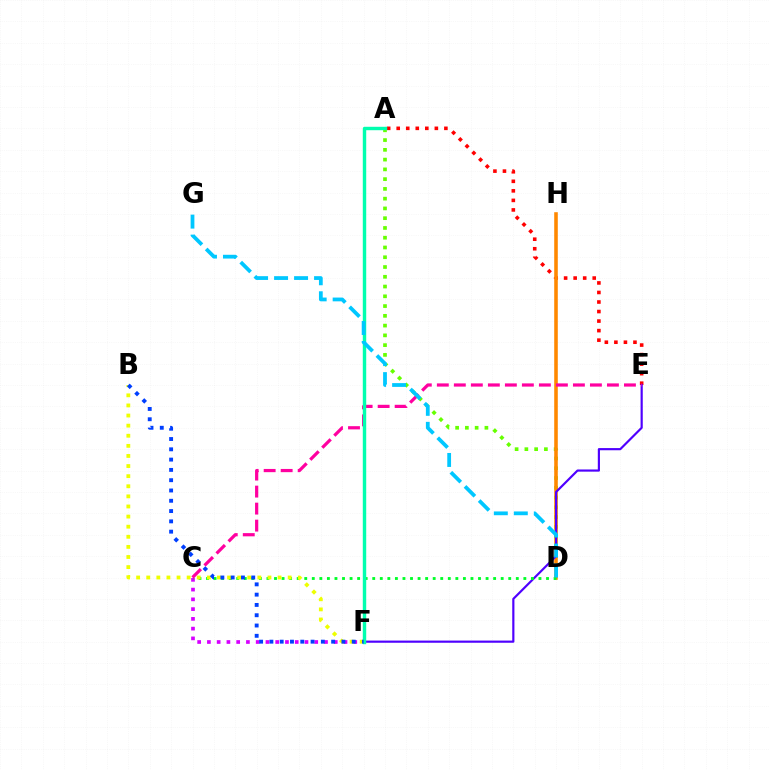{('A', 'E'): [{'color': '#ff0000', 'line_style': 'dotted', 'thickness': 2.59}], ('C', 'F'): [{'color': '#d600ff', 'line_style': 'dotted', 'thickness': 2.65}], ('A', 'D'): [{'color': '#66ff00', 'line_style': 'dotted', 'thickness': 2.65}], ('D', 'H'): [{'color': '#ff8800', 'line_style': 'solid', 'thickness': 2.58}], ('E', 'F'): [{'color': '#4f00ff', 'line_style': 'solid', 'thickness': 1.57}], ('C', 'D'): [{'color': '#00ff27', 'line_style': 'dotted', 'thickness': 2.05}], ('B', 'F'): [{'color': '#eeff00', 'line_style': 'dotted', 'thickness': 2.75}, {'color': '#003fff', 'line_style': 'dotted', 'thickness': 2.8}], ('C', 'E'): [{'color': '#ff00a0', 'line_style': 'dashed', 'thickness': 2.31}], ('A', 'F'): [{'color': '#00ffaf', 'line_style': 'solid', 'thickness': 2.47}], ('D', 'G'): [{'color': '#00c7ff', 'line_style': 'dashed', 'thickness': 2.72}]}